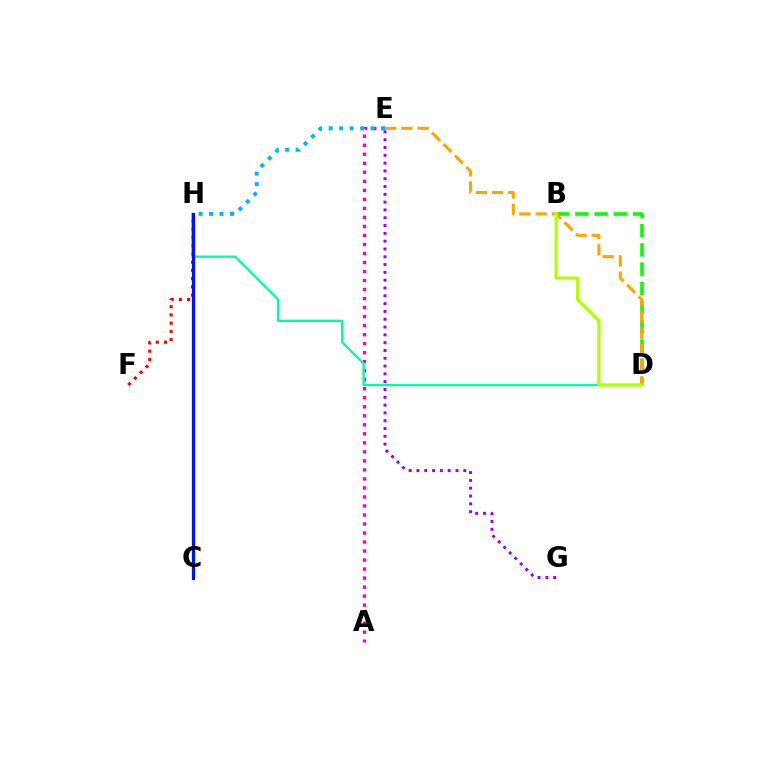{('B', 'D'): [{'color': '#08ff00', 'line_style': 'dashed', 'thickness': 2.61}, {'color': '#b3ff00', 'line_style': 'solid', 'thickness': 2.35}], ('A', 'E'): [{'color': '#ff00bd', 'line_style': 'dotted', 'thickness': 2.45}], ('D', 'E'): [{'color': '#ffa500', 'line_style': 'dashed', 'thickness': 2.2}], ('F', 'H'): [{'color': '#ff0000', 'line_style': 'dotted', 'thickness': 2.24}], ('E', 'H'): [{'color': '#00b5ff', 'line_style': 'dotted', 'thickness': 2.85}], ('D', 'H'): [{'color': '#00ff9d', 'line_style': 'solid', 'thickness': 1.68}], ('C', 'H'): [{'color': '#0010ff', 'line_style': 'solid', 'thickness': 2.31}], ('E', 'G'): [{'color': '#9b00ff', 'line_style': 'dotted', 'thickness': 2.12}]}